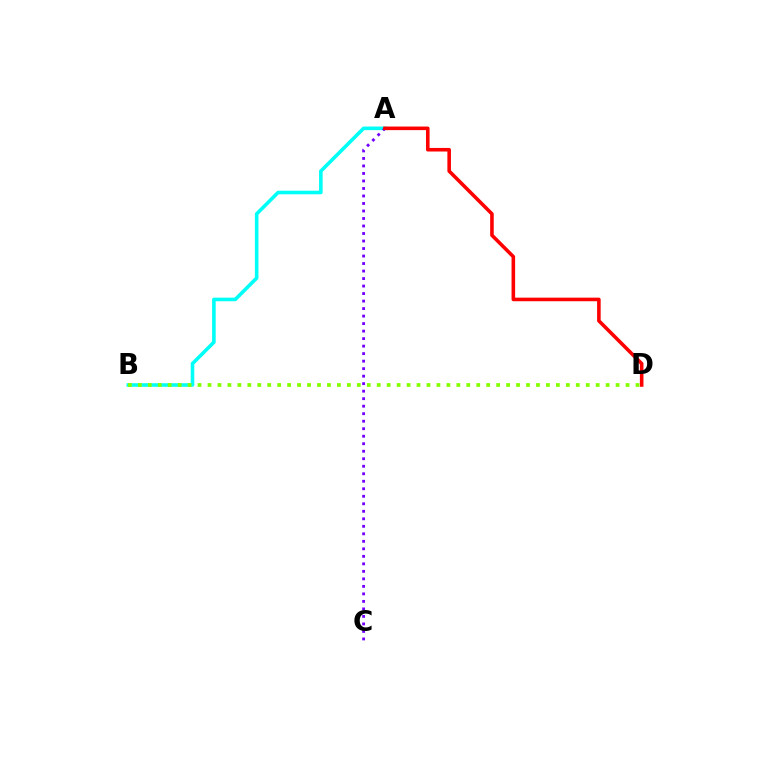{('A', 'B'): [{'color': '#00fff6', 'line_style': 'solid', 'thickness': 2.58}], ('B', 'D'): [{'color': '#84ff00', 'line_style': 'dotted', 'thickness': 2.7}], ('A', 'C'): [{'color': '#7200ff', 'line_style': 'dotted', 'thickness': 2.04}], ('A', 'D'): [{'color': '#ff0000', 'line_style': 'solid', 'thickness': 2.58}]}